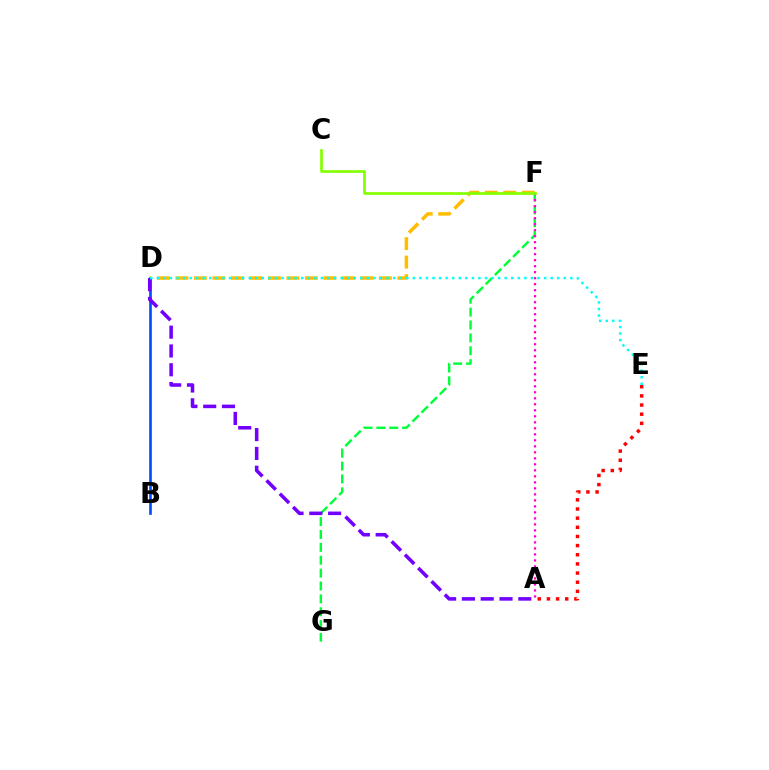{('B', 'D'): [{'color': '#004bff', 'line_style': 'solid', 'thickness': 1.9}], ('D', 'F'): [{'color': '#ffbd00', 'line_style': 'dashed', 'thickness': 2.51}], ('F', 'G'): [{'color': '#00ff39', 'line_style': 'dashed', 'thickness': 1.75}], ('A', 'D'): [{'color': '#7200ff', 'line_style': 'dashed', 'thickness': 2.55}], ('A', 'F'): [{'color': '#ff00cf', 'line_style': 'dotted', 'thickness': 1.63}], ('C', 'F'): [{'color': '#84ff00', 'line_style': 'solid', 'thickness': 1.95}], ('D', 'E'): [{'color': '#00fff6', 'line_style': 'dotted', 'thickness': 1.78}], ('A', 'E'): [{'color': '#ff0000', 'line_style': 'dotted', 'thickness': 2.49}]}